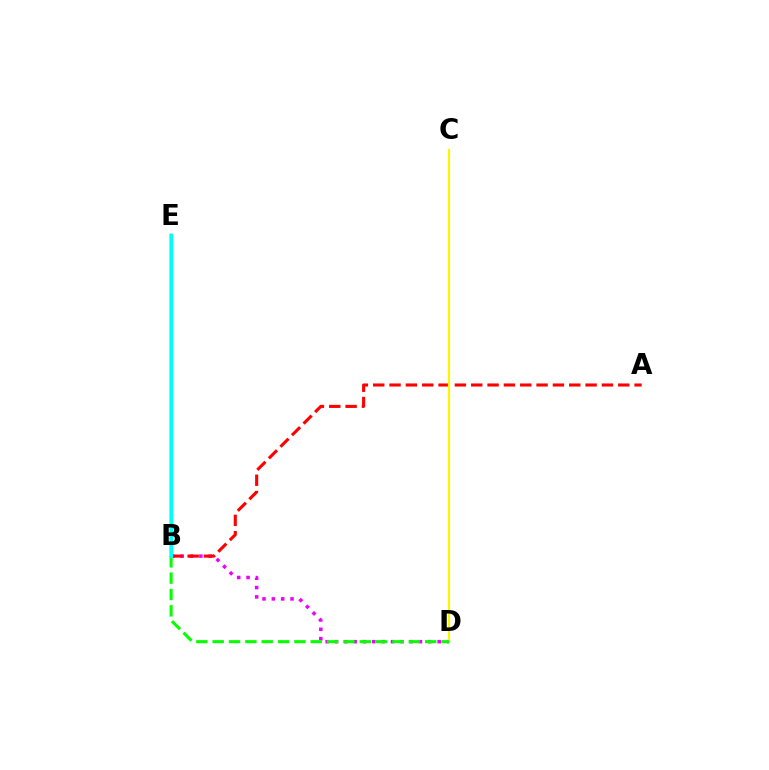{('B', 'D'): [{'color': '#ee00ff', 'line_style': 'dotted', 'thickness': 2.54}, {'color': '#08ff00', 'line_style': 'dashed', 'thickness': 2.22}], ('A', 'B'): [{'color': '#ff0000', 'line_style': 'dashed', 'thickness': 2.22}], ('C', 'D'): [{'color': '#fcf500', 'line_style': 'solid', 'thickness': 1.61}], ('B', 'E'): [{'color': '#0010ff', 'line_style': 'solid', 'thickness': 1.73}, {'color': '#00fff6', 'line_style': 'solid', 'thickness': 2.4}]}